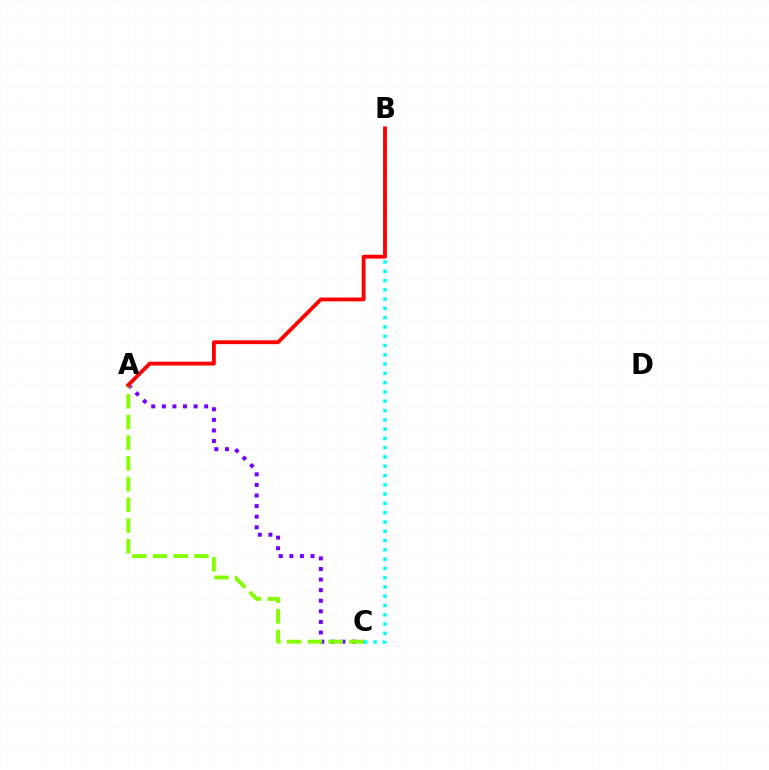{('A', 'C'): [{'color': '#7200ff', 'line_style': 'dotted', 'thickness': 2.88}, {'color': '#84ff00', 'line_style': 'dashed', 'thickness': 2.82}], ('B', 'C'): [{'color': '#00fff6', 'line_style': 'dotted', 'thickness': 2.52}], ('A', 'B'): [{'color': '#ff0000', 'line_style': 'solid', 'thickness': 2.76}]}